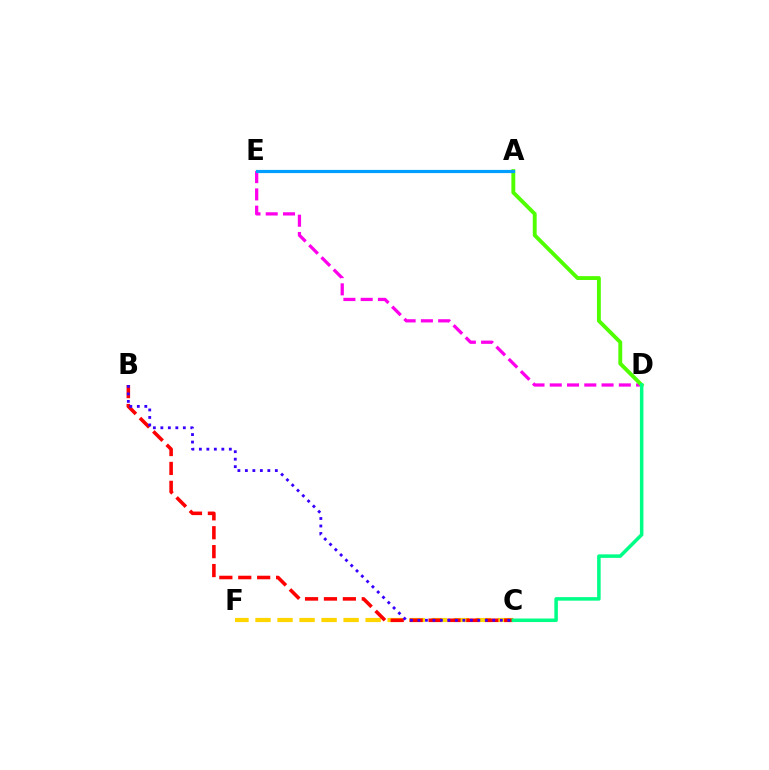{('C', 'F'): [{'color': '#ffd500', 'line_style': 'dashed', 'thickness': 2.99}], ('D', 'E'): [{'color': '#ff00ed', 'line_style': 'dashed', 'thickness': 2.35}], ('B', 'C'): [{'color': '#ff0000', 'line_style': 'dashed', 'thickness': 2.57}, {'color': '#3700ff', 'line_style': 'dotted', 'thickness': 2.03}], ('A', 'D'): [{'color': '#4fff00', 'line_style': 'solid', 'thickness': 2.79}], ('A', 'E'): [{'color': '#009eff', 'line_style': 'solid', 'thickness': 2.3}], ('C', 'D'): [{'color': '#00ff86', 'line_style': 'solid', 'thickness': 2.53}]}